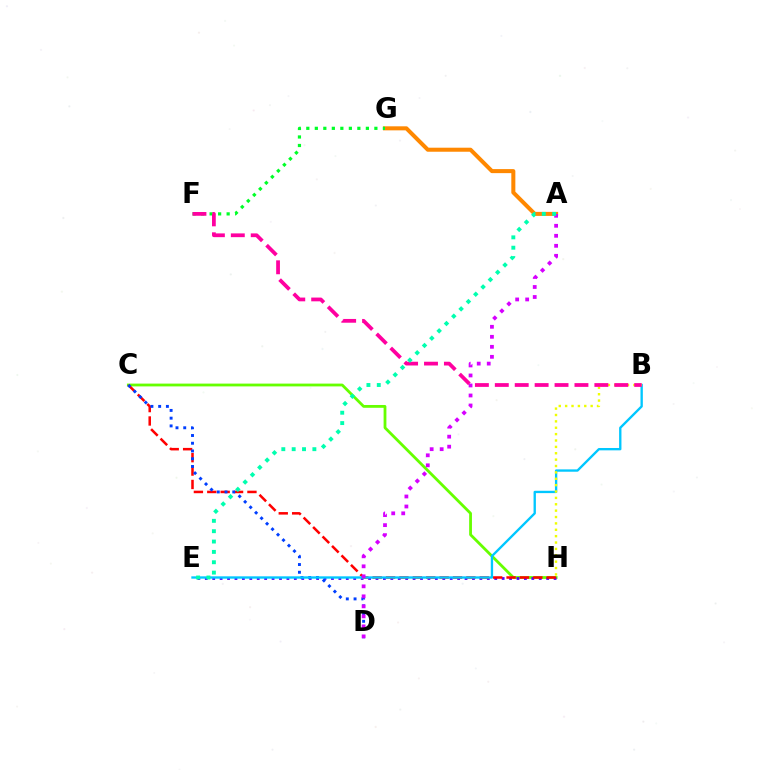{('A', 'G'): [{'color': '#ff8800', 'line_style': 'solid', 'thickness': 2.9}], ('C', 'H'): [{'color': '#66ff00', 'line_style': 'solid', 'thickness': 2.02}, {'color': '#ff0000', 'line_style': 'dashed', 'thickness': 1.82}], ('E', 'H'): [{'color': '#4f00ff', 'line_style': 'dotted', 'thickness': 2.02}], ('C', 'D'): [{'color': '#003fff', 'line_style': 'dotted', 'thickness': 2.1}], ('F', 'G'): [{'color': '#00ff27', 'line_style': 'dotted', 'thickness': 2.31}], ('B', 'E'): [{'color': '#00c7ff', 'line_style': 'solid', 'thickness': 1.69}], ('A', 'D'): [{'color': '#d600ff', 'line_style': 'dotted', 'thickness': 2.72}], ('B', 'H'): [{'color': '#eeff00', 'line_style': 'dotted', 'thickness': 1.73}], ('B', 'F'): [{'color': '#ff00a0', 'line_style': 'dashed', 'thickness': 2.71}], ('A', 'E'): [{'color': '#00ffaf', 'line_style': 'dotted', 'thickness': 2.81}]}